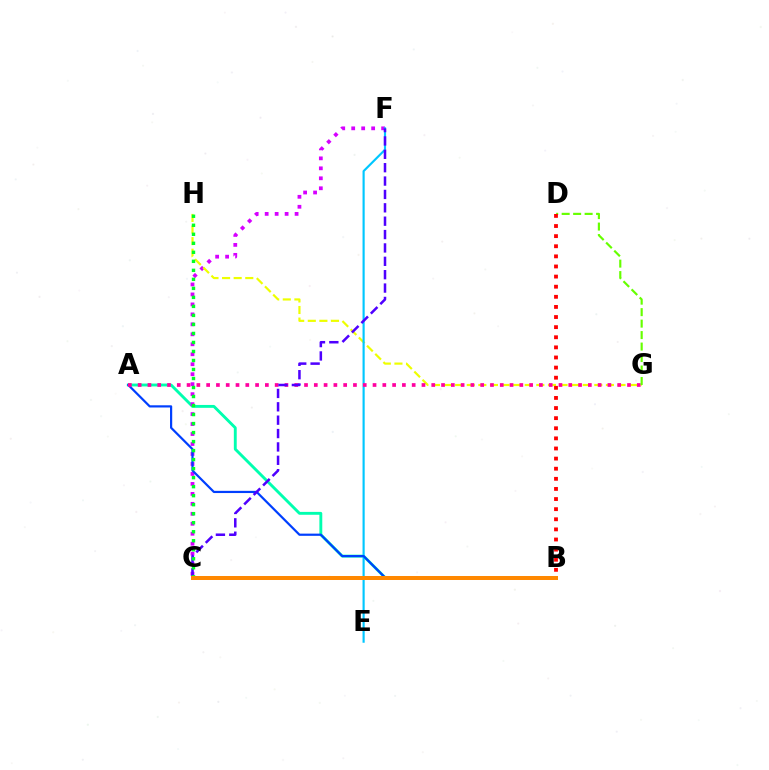{('A', 'B'): [{'color': '#00ffaf', 'line_style': 'solid', 'thickness': 2.08}, {'color': '#003fff', 'line_style': 'solid', 'thickness': 1.59}], ('C', 'F'): [{'color': '#d600ff', 'line_style': 'dotted', 'thickness': 2.71}, {'color': '#4f00ff', 'line_style': 'dashed', 'thickness': 1.82}], ('G', 'H'): [{'color': '#eeff00', 'line_style': 'dashed', 'thickness': 1.58}], ('E', 'F'): [{'color': '#00c7ff', 'line_style': 'solid', 'thickness': 1.55}], ('A', 'G'): [{'color': '#ff00a0', 'line_style': 'dotted', 'thickness': 2.66}], ('D', 'G'): [{'color': '#66ff00', 'line_style': 'dashed', 'thickness': 1.56}], ('C', 'H'): [{'color': '#00ff27', 'line_style': 'dotted', 'thickness': 2.45}], ('B', 'C'): [{'color': '#ff8800', 'line_style': 'solid', 'thickness': 2.88}], ('B', 'D'): [{'color': '#ff0000', 'line_style': 'dotted', 'thickness': 2.75}]}